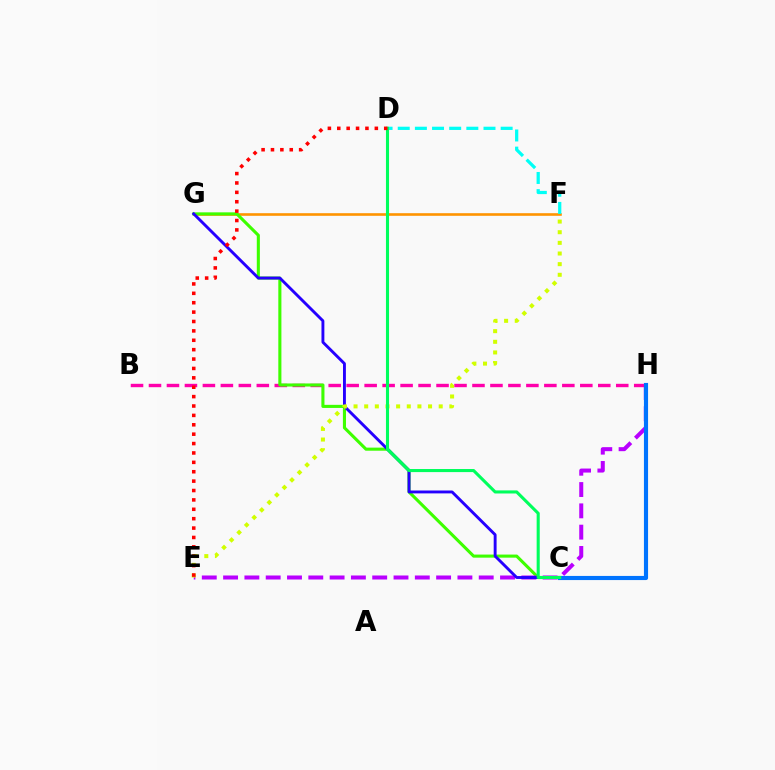{('F', 'G'): [{'color': '#ff9400', 'line_style': 'solid', 'thickness': 1.88}], ('B', 'H'): [{'color': '#ff00ac', 'line_style': 'dashed', 'thickness': 2.44}], ('C', 'G'): [{'color': '#3dff00', 'line_style': 'solid', 'thickness': 2.22}, {'color': '#2500ff', 'line_style': 'solid', 'thickness': 2.08}], ('E', 'H'): [{'color': '#b900ff', 'line_style': 'dashed', 'thickness': 2.89}], ('C', 'H'): [{'color': '#0074ff', 'line_style': 'solid', 'thickness': 2.98}], ('E', 'F'): [{'color': '#d1ff00', 'line_style': 'dotted', 'thickness': 2.89}], ('D', 'F'): [{'color': '#00fff6', 'line_style': 'dashed', 'thickness': 2.33}], ('C', 'D'): [{'color': '#00ff5c', 'line_style': 'solid', 'thickness': 2.22}], ('D', 'E'): [{'color': '#ff0000', 'line_style': 'dotted', 'thickness': 2.55}]}